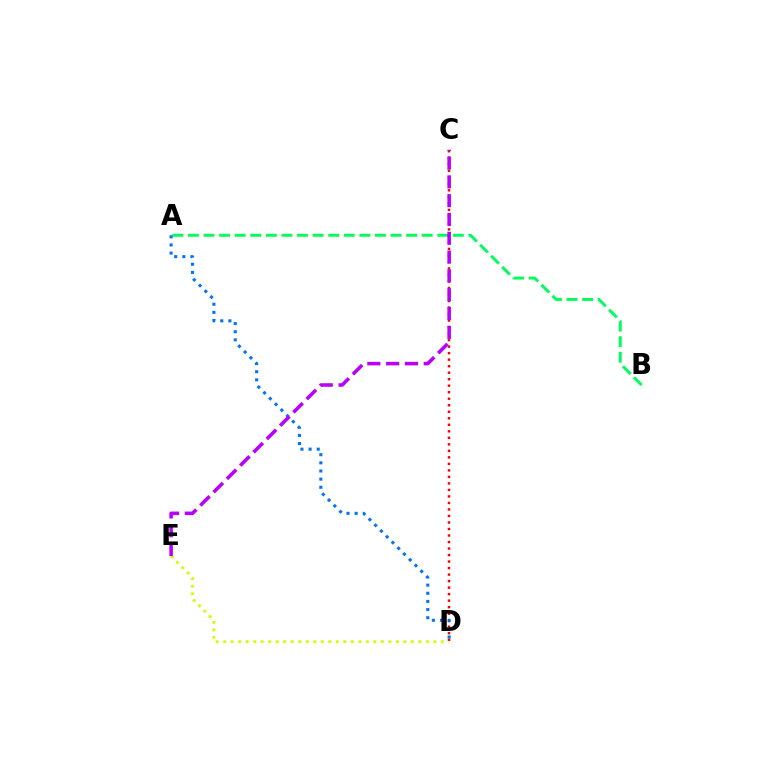{('A', 'B'): [{'color': '#00ff5c', 'line_style': 'dashed', 'thickness': 2.12}], ('D', 'E'): [{'color': '#d1ff00', 'line_style': 'dotted', 'thickness': 2.04}], ('C', 'D'): [{'color': '#ff0000', 'line_style': 'dotted', 'thickness': 1.77}], ('A', 'D'): [{'color': '#0074ff', 'line_style': 'dotted', 'thickness': 2.21}], ('C', 'E'): [{'color': '#b900ff', 'line_style': 'dashed', 'thickness': 2.56}]}